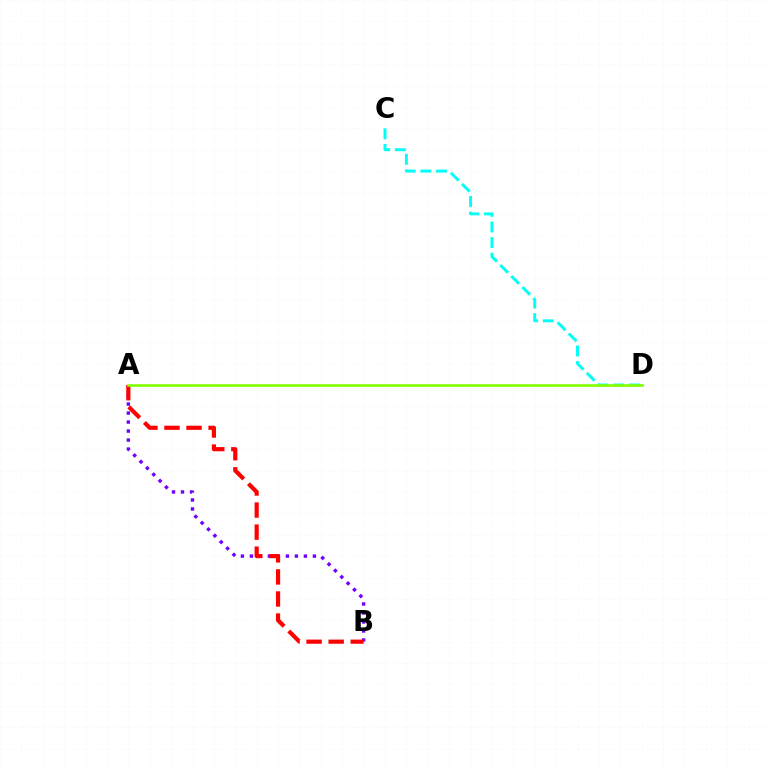{('C', 'D'): [{'color': '#00fff6', 'line_style': 'dashed', 'thickness': 2.12}], ('A', 'B'): [{'color': '#7200ff', 'line_style': 'dotted', 'thickness': 2.45}, {'color': '#ff0000', 'line_style': 'dashed', 'thickness': 3.0}], ('A', 'D'): [{'color': '#84ff00', 'line_style': 'solid', 'thickness': 1.91}]}